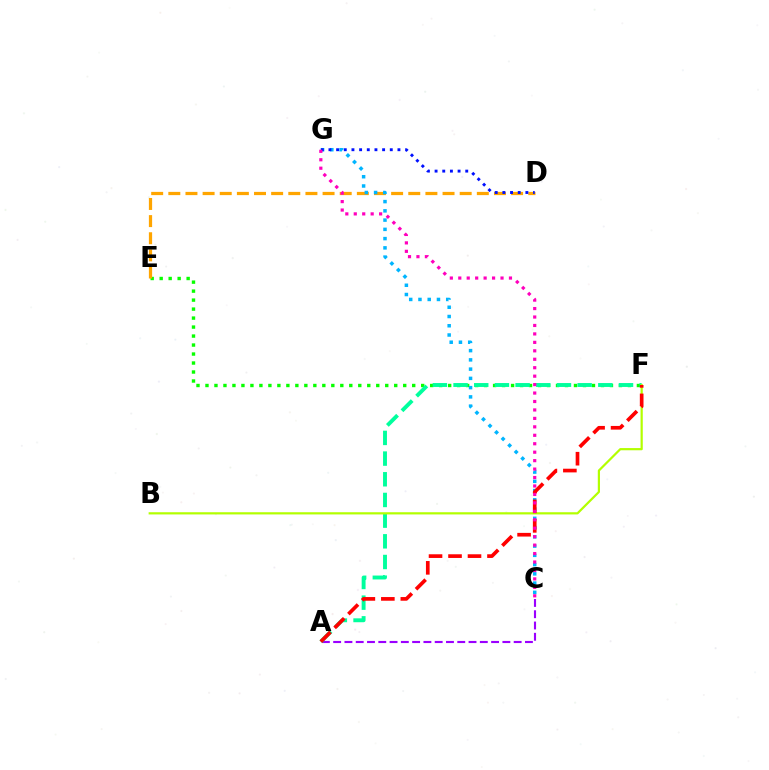{('A', 'C'): [{'color': '#9b00ff', 'line_style': 'dashed', 'thickness': 1.53}], ('E', 'F'): [{'color': '#08ff00', 'line_style': 'dotted', 'thickness': 2.44}], ('D', 'E'): [{'color': '#ffa500', 'line_style': 'dashed', 'thickness': 2.33}], ('A', 'F'): [{'color': '#00ff9d', 'line_style': 'dashed', 'thickness': 2.81}, {'color': '#ff0000', 'line_style': 'dashed', 'thickness': 2.65}], ('C', 'G'): [{'color': '#00b5ff', 'line_style': 'dotted', 'thickness': 2.51}, {'color': '#ff00bd', 'line_style': 'dotted', 'thickness': 2.3}], ('D', 'G'): [{'color': '#0010ff', 'line_style': 'dotted', 'thickness': 2.08}], ('B', 'F'): [{'color': '#b3ff00', 'line_style': 'solid', 'thickness': 1.59}]}